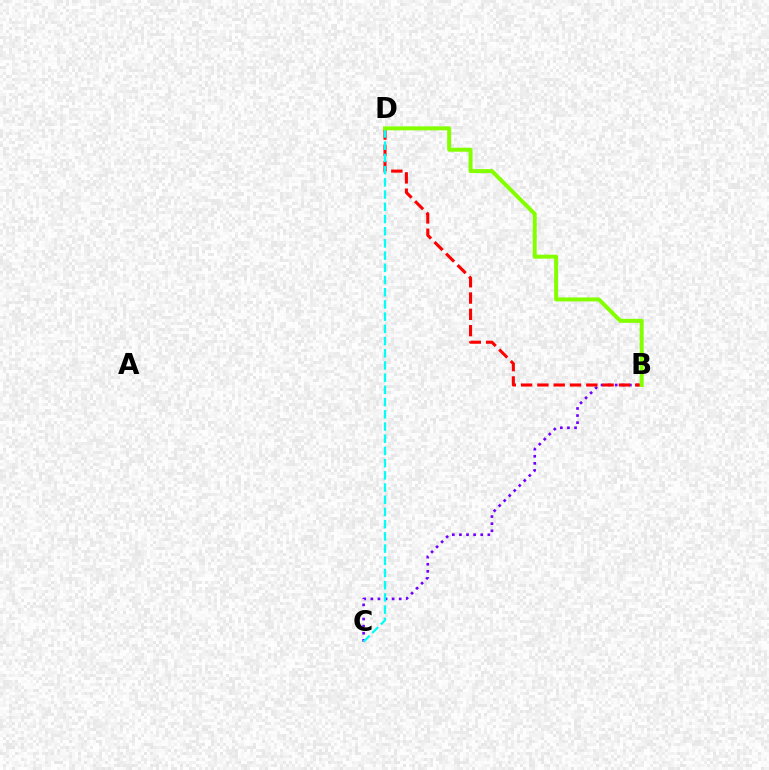{('B', 'C'): [{'color': '#7200ff', 'line_style': 'dotted', 'thickness': 1.93}], ('B', 'D'): [{'color': '#ff0000', 'line_style': 'dashed', 'thickness': 2.22}, {'color': '#84ff00', 'line_style': 'solid', 'thickness': 2.87}], ('C', 'D'): [{'color': '#00fff6', 'line_style': 'dashed', 'thickness': 1.66}]}